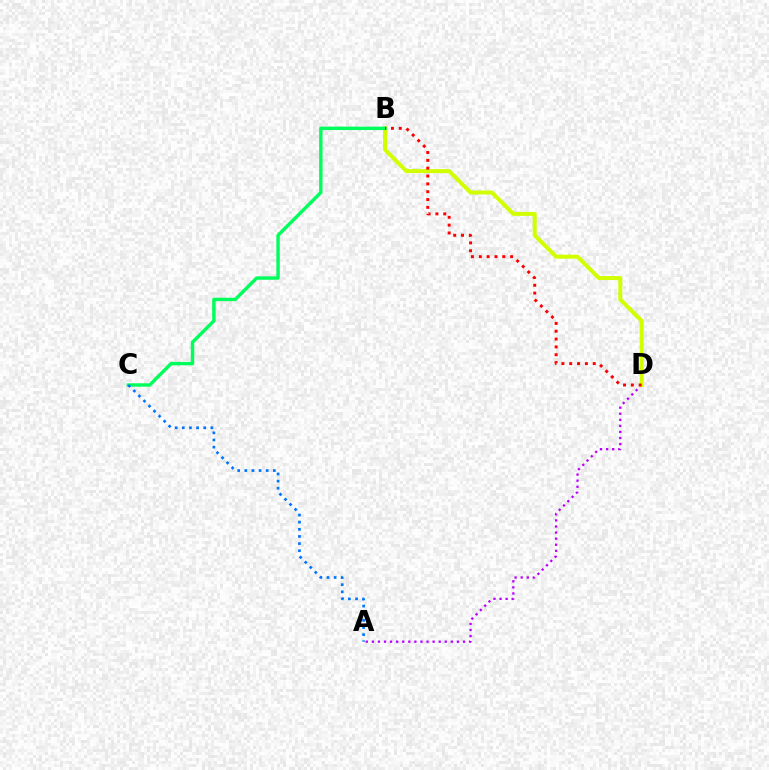{('A', 'D'): [{'color': '#b900ff', 'line_style': 'dotted', 'thickness': 1.65}], ('B', 'D'): [{'color': '#d1ff00', 'line_style': 'solid', 'thickness': 2.87}, {'color': '#ff0000', 'line_style': 'dotted', 'thickness': 2.13}], ('B', 'C'): [{'color': '#00ff5c', 'line_style': 'solid', 'thickness': 2.46}], ('A', 'C'): [{'color': '#0074ff', 'line_style': 'dotted', 'thickness': 1.94}]}